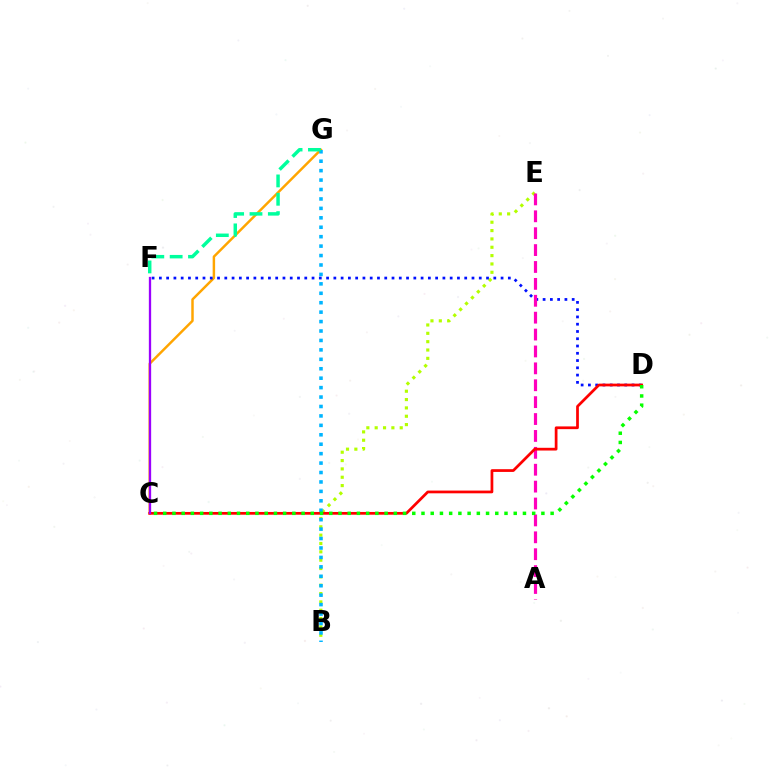{('B', 'E'): [{'color': '#b3ff00', 'line_style': 'dotted', 'thickness': 2.27}], ('C', 'G'): [{'color': '#ffa500', 'line_style': 'solid', 'thickness': 1.78}], ('B', 'G'): [{'color': '#00b5ff', 'line_style': 'dotted', 'thickness': 2.56}], ('D', 'F'): [{'color': '#0010ff', 'line_style': 'dotted', 'thickness': 1.98}], ('F', 'G'): [{'color': '#00ff9d', 'line_style': 'dashed', 'thickness': 2.49}], ('A', 'E'): [{'color': '#ff00bd', 'line_style': 'dashed', 'thickness': 2.3}], ('C', 'D'): [{'color': '#ff0000', 'line_style': 'solid', 'thickness': 1.97}, {'color': '#08ff00', 'line_style': 'dotted', 'thickness': 2.51}], ('C', 'F'): [{'color': '#9b00ff', 'line_style': 'solid', 'thickness': 1.66}]}